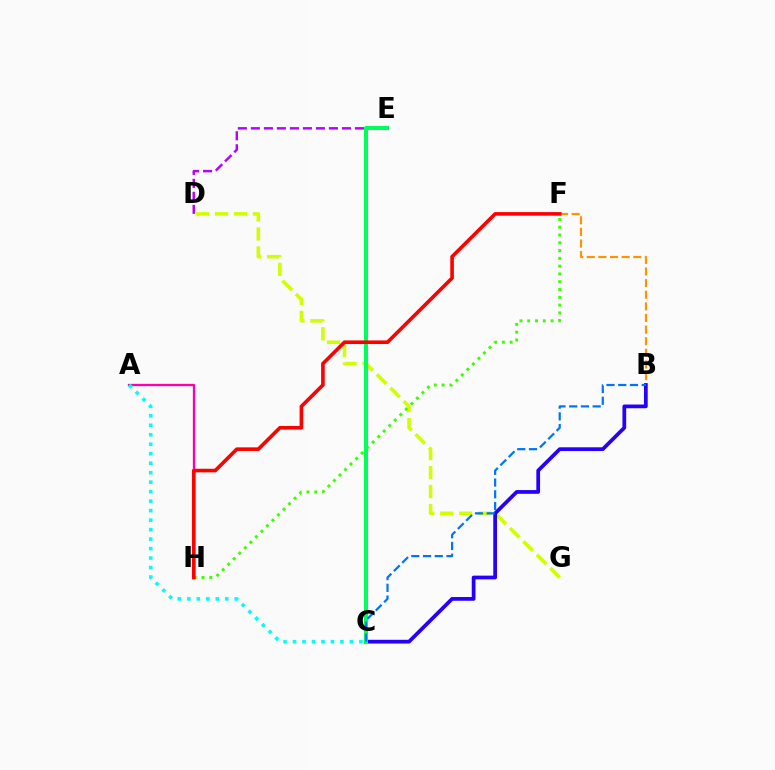{('B', 'F'): [{'color': '#ff9400', 'line_style': 'dashed', 'thickness': 1.58}], ('D', 'G'): [{'color': '#d1ff00', 'line_style': 'dashed', 'thickness': 2.58}], ('D', 'E'): [{'color': '#b900ff', 'line_style': 'dashed', 'thickness': 1.77}], ('B', 'C'): [{'color': '#2500ff', 'line_style': 'solid', 'thickness': 2.69}, {'color': '#0074ff', 'line_style': 'dashed', 'thickness': 1.59}], ('F', 'H'): [{'color': '#3dff00', 'line_style': 'dotted', 'thickness': 2.12}, {'color': '#ff0000', 'line_style': 'solid', 'thickness': 2.6}], ('C', 'E'): [{'color': '#00ff5c', 'line_style': 'solid', 'thickness': 2.9}], ('A', 'H'): [{'color': '#ff00ac', 'line_style': 'solid', 'thickness': 1.66}], ('A', 'C'): [{'color': '#00fff6', 'line_style': 'dotted', 'thickness': 2.58}]}